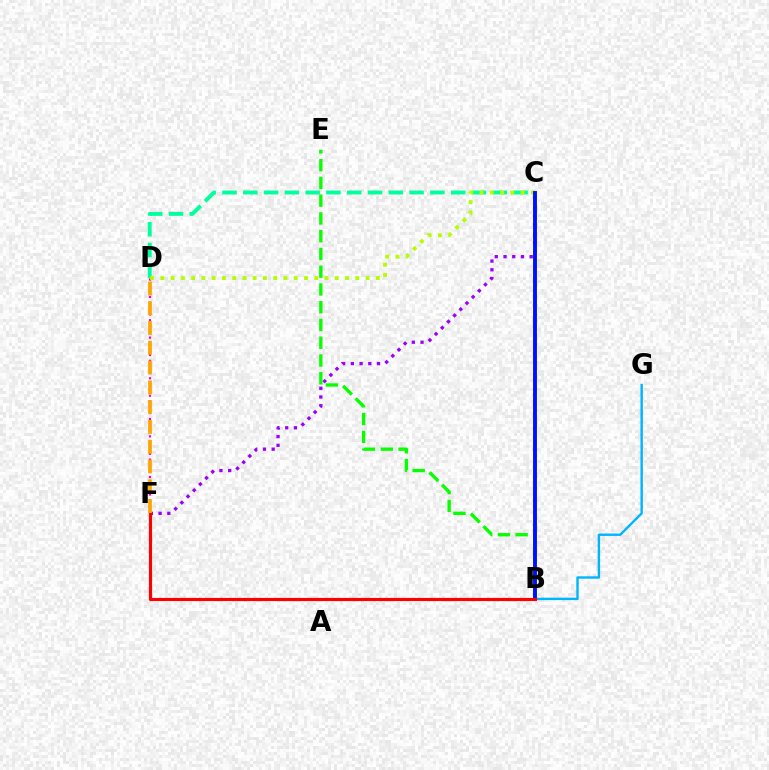{('D', 'F'): [{'color': '#ff00bd', 'line_style': 'dotted', 'thickness': 1.58}, {'color': '#ffa500', 'line_style': 'dashed', 'thickness': 2.69}], ('C', 'F'): [{'color': '#9b00ff', 'line_style': 'dotted', 'thickness': 2.37}], ('B', 'E'): [{'color': '#08ff00', 'line_style': 'dashed', 'thickness': 2.41}], ('B', 'G'): [{'color': '#00b5ff', 'line_style': 'solid', 'thickness': 1.73}], ('C', 'D'): [{'color': '#00ff9d', 'line_style': 'dashed', 'thickness': 2.82}, {'color': '#b3ff00', 'line_style': 'dotted', 'thickness': 2.79}], ('B', 'C'): [{'color': '#0010ff', 'line_style': 'solid', 'thickness': 2.8}], ('B', 'F'): [{'color': '#ff0000', 'line_style': 'solid', 'thickness': 2.28}]}